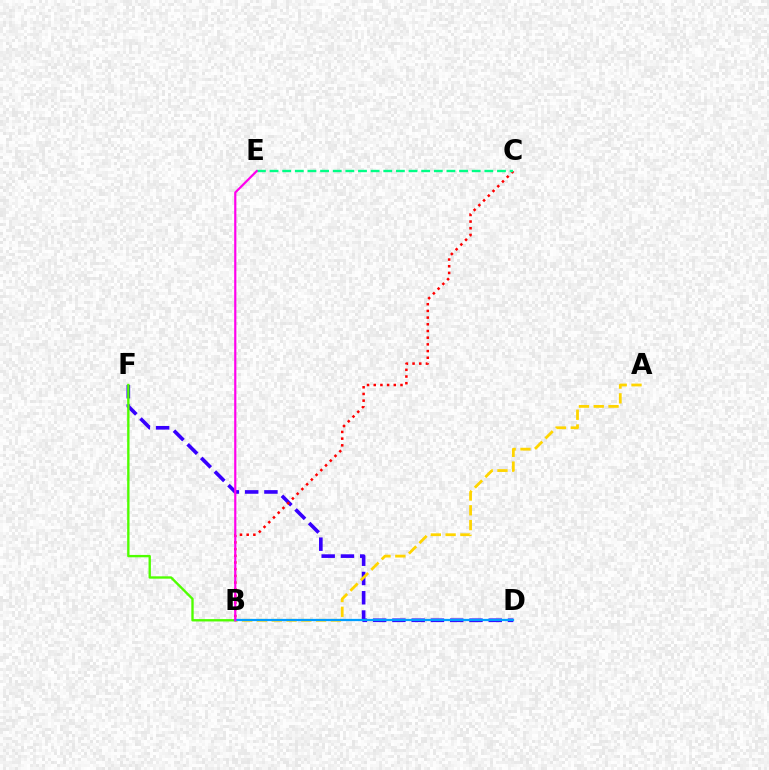{('D', 'F'): [{'color': '#3700ff', 'line_style': 'dashed', 'thickness': 2.62}], ('B', 'F'): [{'color': '#4fff00', 'line_style': 'solid', 'thickness': 1.7}], ('A', 'B'): [{'color': '#ffd500', 'line_style': 'dashed', 'thickness': 2.01}], ('B', 'C'): [{'color': '#ff0000', 'line_style': 'dotted', 'thickness': 1.82}], ('B', 'D'): [{'color': '#009eff', 'line_style': 'solid', 'thickness': 1.62}], ('C', 'E'): [{'color': '#00ff86', 'line_style': 'dashed', 'thickness': 1.72}], ('B', 'E'): [{'color': '#ff00ed', 'line_style': 'solid', 'thickness': 1.58}]}